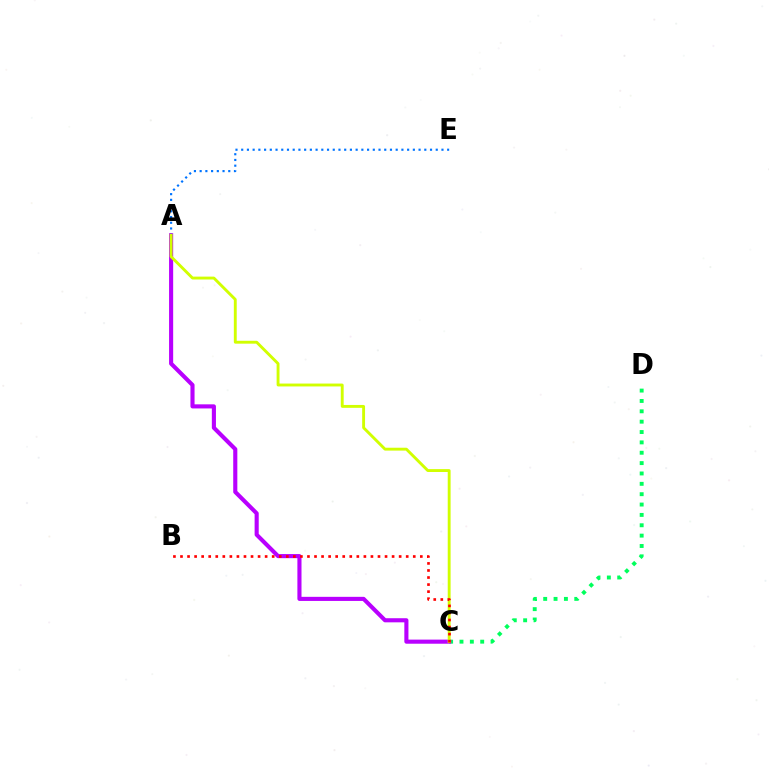{('C', 'D'): [{'color': '#00ff5c', 'line_style': 'dotted', 'thickness': 2.81}], ('A', 'E'): [{'color': '#0074ff', 'line_style': 'dotted', 'thickness': 1.55}], ('A', 'C'): [{'color': '#b900ff', 'line_style': 'solid', 'thickness': 2.96}, {'color': '#d1ff00', 'line_style': 'solid', 'thickness': 2.07}], ('B', 'C'): [{'color': '#ff0000', 'line_style': 'dotted', 'thickness': 1.92}]}